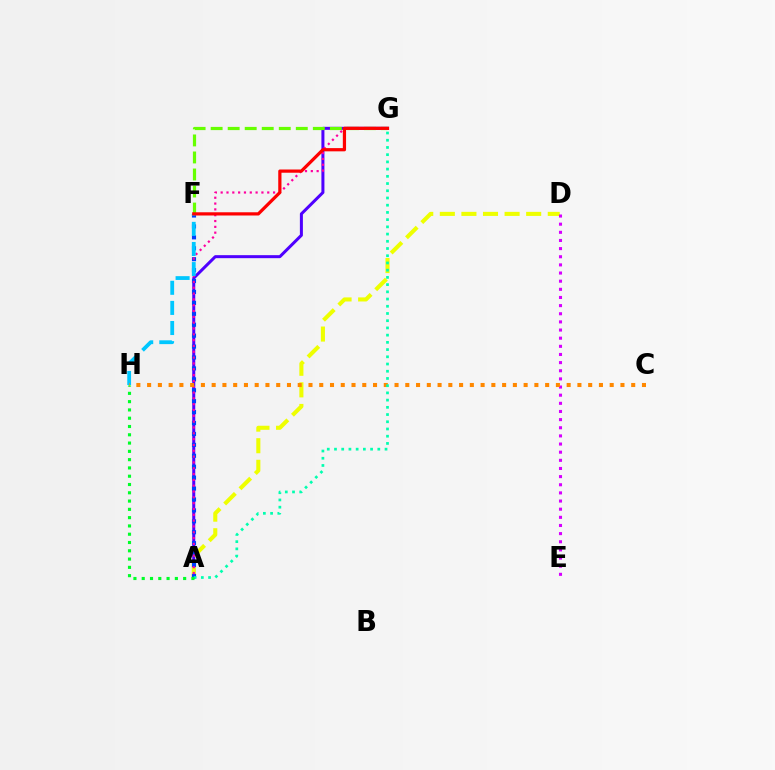{('A', 'G'): [{'color': '#4f00ff', 'line_style': 'solid', 'thickness': 2.17}, {'color': '#ff00a0', 'line_style': 'dotted', 'thickness': 1.58}, {'color': '#00ffaf', 'line_style': 'dotted', 'thickness': 1.96}], ('A', 'D'): [{'color': '#eeff00', 'line_style': 'dashed', 'thickness': 2.93}], ('F', 'G'): [{'color': '#66ff00', 'line_style': 'dashed', 'thickness': 2.31}, {'color': '#ff0000', 'line_style': 'solid', 'thickness': 2.32}], ('A', 'F'): [{'color': '#003fff', 'line_style': 'dotted', 'thickness': 2.97}], ('F', 'H'): [{'color': '#00c7ff', 'line_style': 'dashed', 'thickness': 2.73}], ('D', 'E'): [{'color': '#d600ff', 'line_style': 'dotted', 'thickness': 2.21}], ('C', 'H'): [{'color': '#ff8800', 'line_style': 'dotted', 'thickness': 2.92}], ('A', 'H'): [{'color': '#00ff27', 'line_style': 'dotted', 'thickness': 2.25}]}